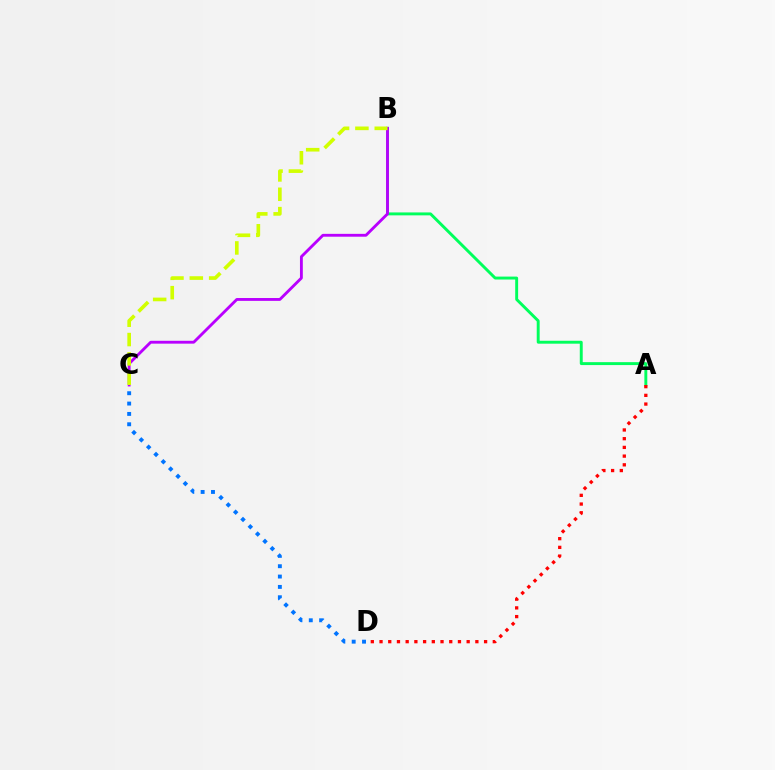{('C', 'D'): [{'color': '#0074ff', 'line_style': 'dotted', 'thickness': 2.81}], ('A', 'B'): [{'color': '#00ff5c', 'line_style': 'solid', 'thickness': 2.11}], ('B', 'C'): [{'color': '#b900ff', 'line_style': 'solid', 'thickness': 2.05}, {'color': '#d1ff00', 'line_style': 'dashed', 'thickness': 2.63}], ('A', 'D'): [{'color': '#ff0000', 'line_style': 'dotted', 'thickness': 2.37}]}